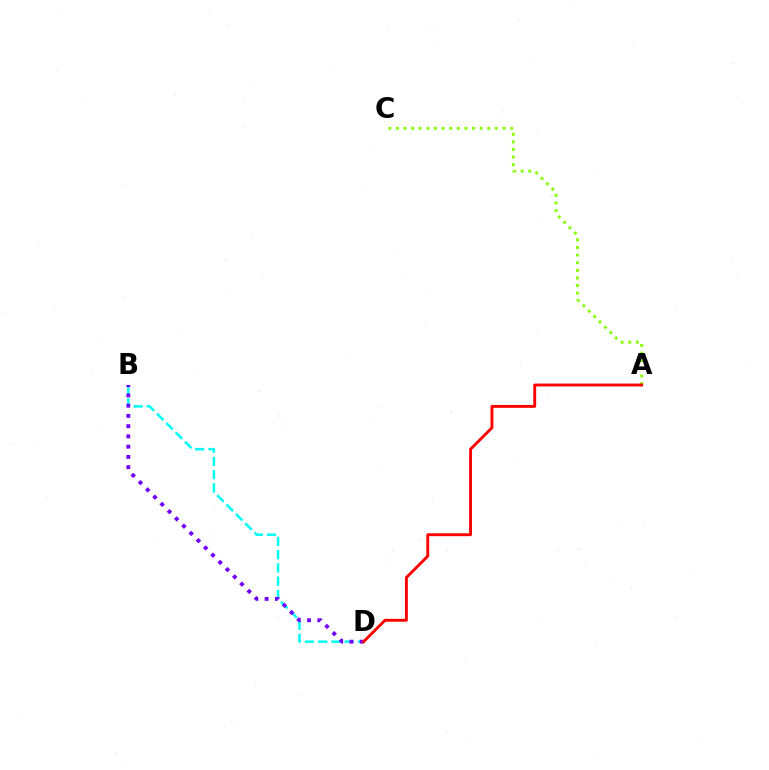{('B', 'D'): [{'color': '#00fff6', 'line_style': 'dashed', 'thickness': 1.8}, {'color': '#7200ff', 'line_style': 'dotted', 'thickness': 2.79}], ('A', 'C'): [{'color': '#84ff00', 'line_style': 'dotted', 'thickness': 2.07}], ('A', 'D'): [{'color': '#ff0000', 'line_style': 'solid', 'thickness': 2.08}]}